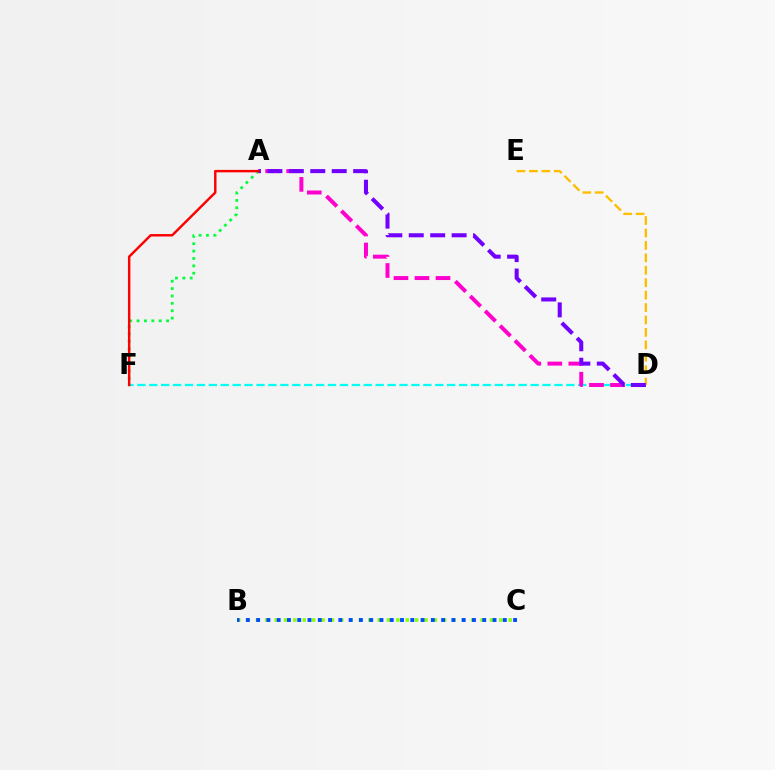{('D', 'F'): [{'color': '#00fff6', 'line_style': 'dashed', 'thickness': 1.62}], ('A', 'D'): [{'color': '#ff00cf', 'line_style': 'dashed', 'thickness': 2.85}, {'color': '#7200ff', 'line_style': 'dashed', 'thickness': 2.91}], ('B', 'C'): [{'color': '#84ff00', 'line_style': 'dotted', 'thickness': 2.54}, {'color': '#004bff', 'line_style': 'dotted', 'thickness': 2.79}], ('A', 'F'): [{'color': '#00ff39', 'line_style': 'dotted', 'thickness': 2.0}, {'color': '#ff0000', 'line_style': 'solid', 'thickness': 1.75}], ('D', 'E'): [{'color': '#ffbd00', 'line_style': 'dashed', 'thickness': 1.69}]}